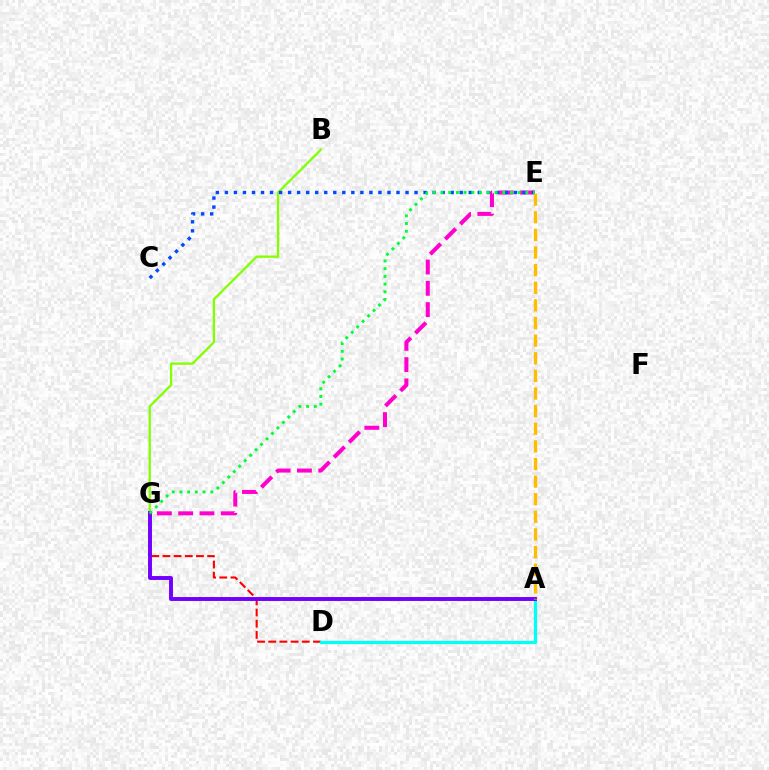{('B', 'G'): [{'color': '#84ff00', 'line_style': 'solid', 'thickness': 1.65}], ('D', 'G'): [{'color': '#ff0000', 'line_style': 'dashed', 'thickness': 1.52}], ('A', 'D'): [{'color': '#00fff6', 'line_style': 'solid', 'thickness': 2.35}], ('A', 'G'): [{'color': '#7200ff', 'line_style': 'solid', 'thickness': 2.83}], ('E', 'G'): [{'color': '#ff00cf', 'line_style': 'dashed', 'thickness': 2.89}, {'color': '#00ff39', 'line_style': 'dotted', 'thickness': 2.1}], ('C', 'E'): [{'color': '#004bff', 'line_style': 'dotted', 'thickness': 2.45}], ('A', 'E'): [{'color': '#ffbd00', 'line_style': 'dashed', 'thickness': 2.39}]}